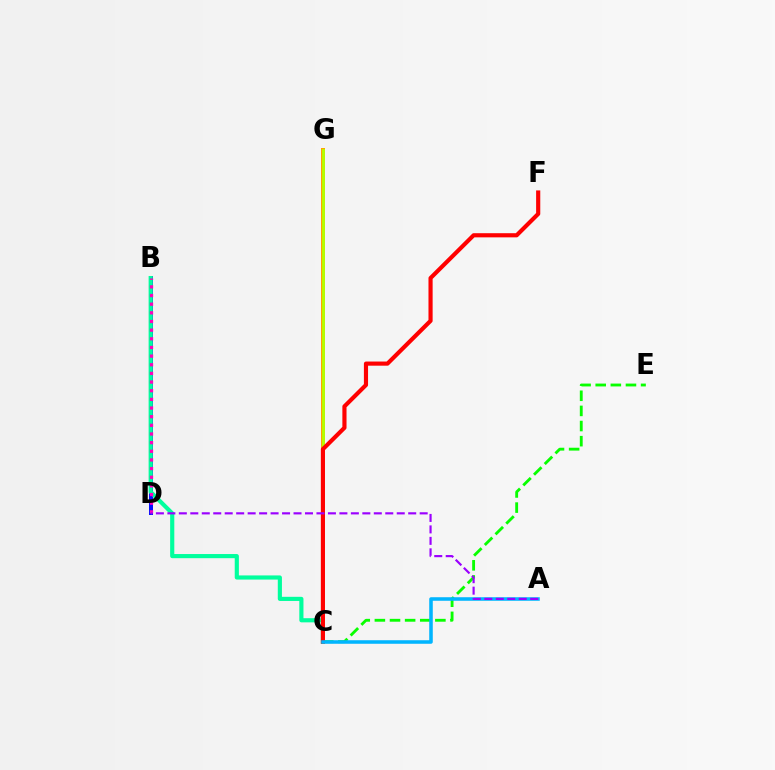{('B', 'D'): [{'color': '#0010ff', 'line_style': 'solid', 'thickness': 2.87}, {'color': '#ff00bd', 'line_style': 'dotted', 'thickness': 2.35}], ('B', 'C'): [{'color': '#00ff9d', 'line_style': 'solid', 'thickness': 2.99}], ('C', 'G'): [{'color': '#ffa500', 'line_style': 'solid', 'thickness': 2.87}, {'color': '#b3ff00', 'line_style': 'solid', 'thickness': 2.06}], ('C', 'E'): [{'color': '#08ff00', 'line_style': 'dashed', 'thickness': 2.05}], ('C', 'F'): [{'color': '#ff0000', 'line_style': 'solid', 'thickness': 2.99}], ('A', 'C'): [{'color': '#00b5ff', 'line_style': 'solid', 'thickness': 2.56}], ('A', 'D'): [{'color': '#9b00ff', 'line_style': 'dashed', 'thickness': 1.56}]}